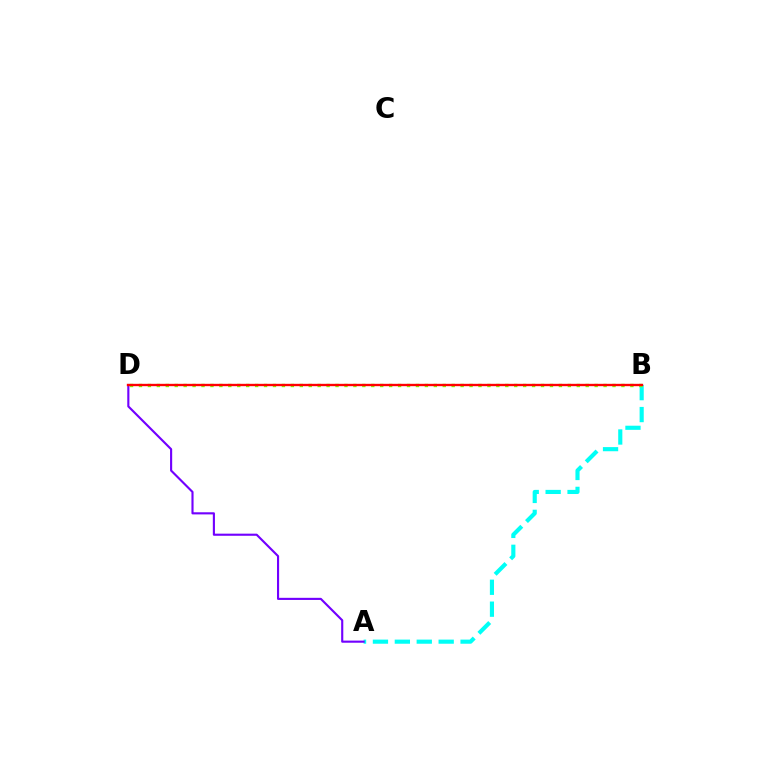{('A', 'B'): [{'color': '#00fff6', 'line_style': 'dashed', 'thickness': 2.98}], ('B', 'D'): [{'color': '#84ff00', 'line_style': 'dotted', 'thickness': 2.43}, {'color': '#ff0000', 'line_style': 'solid', 'thickness': 1.7}], ('A', 'D'): [{'color': '#7200ff', 'line_style': 'solid', 'thickness': 1.53}]}